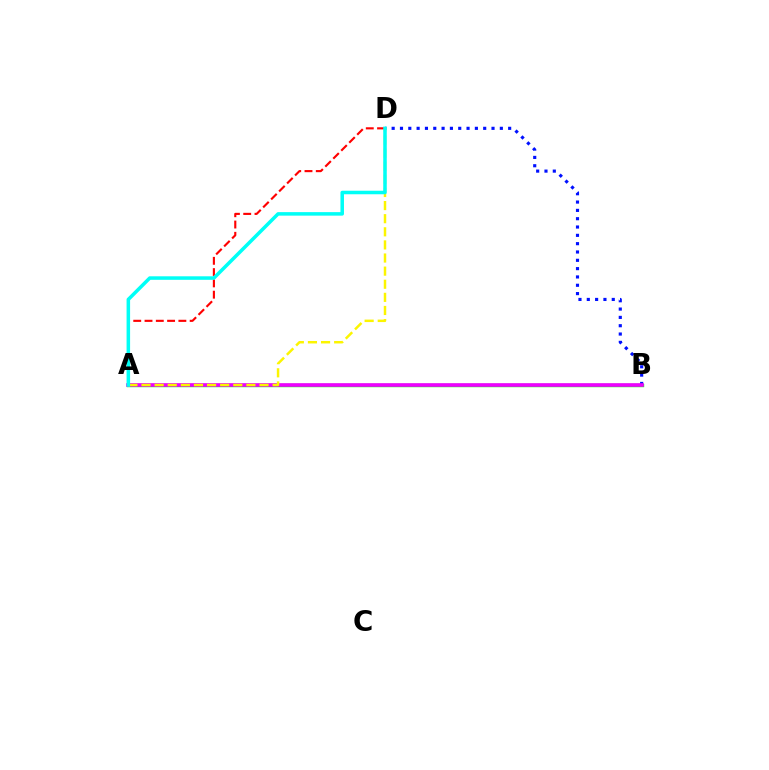{('A', 'B'): [{'color': '#08ff00', 'line_style': 'solid', 'thickness': 2.44}, {'color': '#ee00ff', 'line_style': 'solid', 'thickness': 2.6}], ('B', 'D'): [{'color': '#0010ff', 'line_style': 'dotted', 'thickness': 2.26}], ('A', 'D'): [{'color': '#ff0000', 'line_style': 'dashed', 'thickness': 1.53}, {'color': '#fcf500', 'line_style': 'dashed', 'thickness': 1.78}, {'color': '#00fff6', 'line_style': 'solid', 'thickness': 2.54}]}